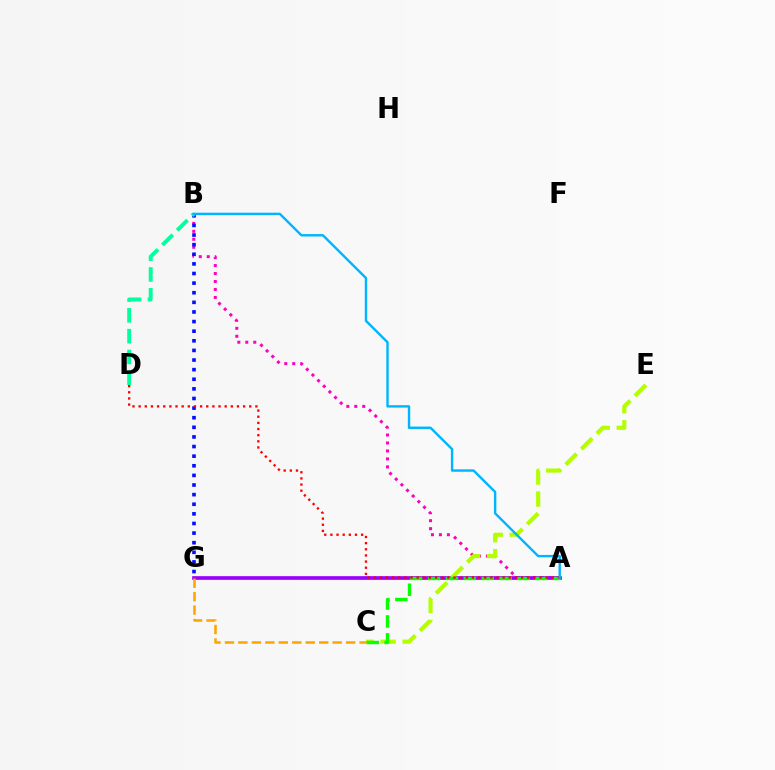{('A', 'B'): [{'color': '#ff00bd', 'line_style': 'dotted', 'thickness': 2.16}, {'color': '#00b5ff', 'line_style': 'solid', 'thickness': 1.73}], ('A', 'G'): [{'color': '#9b00ff', 'line_style': 'solid', 'thickness': 2.66}], ('B', 'G'): [{'color': '#0010ff', 'line_style': 'dotted', 'thickness': 2.61}], ('C', 'E'): [{'color': '#b3ff00', 'line_style': 'dashed', 'thickness': 2.99}], ('A', 'C'): [{'color': '#08ff00', 'line_style': 'dashed', 'thickness': 2.43}], ('C', 'G'): [{'color': '#ffa500', 'line_style': 'dashed', 'thickness': 1.83}], ('B', 'D'): [{'color': '#00ff9d', 'line_style': 'dashed', 'thickness': 2.83}], ('A', 'D'): [{'color': '#ff0000', 'line_style': 'dotted', 'thickness': 1.67}]}